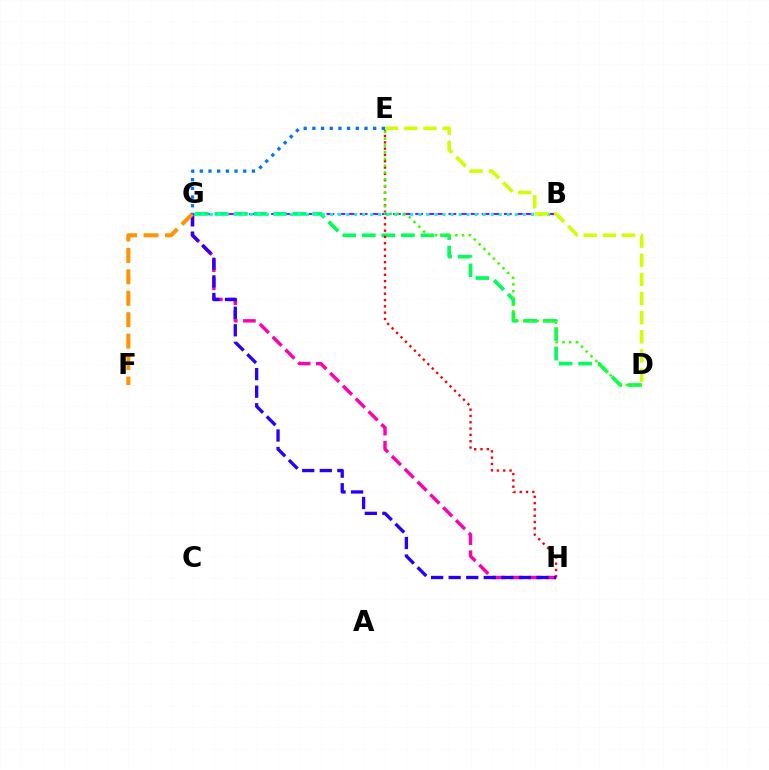{('G', 'H'): [{'color': '#ff00ac', 'line_style': 'dashed', 'thickness': 2.46}, {'color': '#2500ff', 'line_style': 'dashed', 'thickness': 2.39}], ('B', 'G'): [{'color': '#b900ff', 'line_style': 'dashed', 'thickness': 1.51}, {'color': '#00fff6', 'line_style': 'dotted', 'thickness': 2.18}], ('D', 'G'): [{'color': '#00ff5c', 'line_style': 'dashed', 'thickness': 2.65}], ('E', 'H'): [{'color': '#ff0000', 'line_style': 'dotted', 'thickness': 1.71}], ('F', 'G'): [{'color': '#ff9400', 'line_style': 'dashed', 'thickness': 2.91}], ('D', 'E'): [{'color': '#3dff00', 'line_style': 'dotted', 'thickness': 1.84}, {'color': '#d1ff00', 'line_style': 'dashed', 'thickness': 2.6}], ('E', 'G'): [{'color': '#0074ff', 'line_style': 'dotted', 'thickness': 2.36}]}